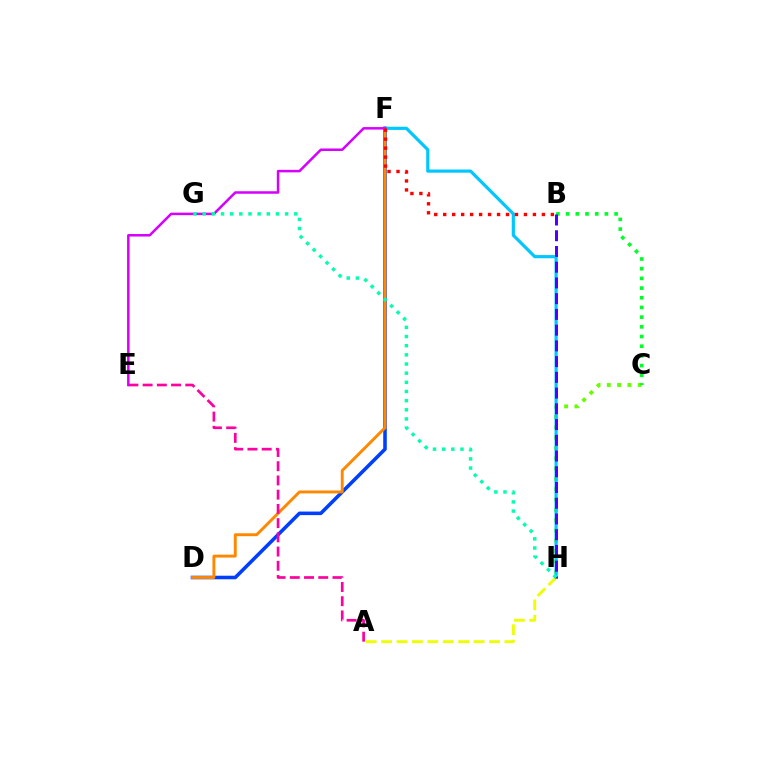{('C', 'H'): [{'color': '#66ff00', 'line_style': 'dotted', 'thickness': 2.8}], ('D', 'F'): [{'color': '#003fff', 'line_style': 'solid', 'thickness': 2.56}, {'color': '#ff8800', 'line_style': 'solid', 'thickness': 2.1}], ('A', 'E'): [{'color': '#ff00a0', 'line_style': 'dashed', 'thickness': 1.93}], ('B', 'C'): [{'color': '#00ff27', 'line_style': 'dotted', 'thickness': 2.63}], ('F', 'H'): [{'color': '#00c7ff', 'line_style': 'solid', 'thickness': 2.29}], ('E', 'F'): [{'color': '#d600ff', 'line_style': 'solid', 'thickness': 1.81}], ('A', 'H'): [{'color': '#eeff00', 'line_style': 'dashed', 'thickness': 2.09}], ('B', 'F'): [{'color': '#ff0000', 'line_style': 'dotted', 'thickness': 2.44}], ('B', 'H'): [{'color': '#4f00ff', 'line_style': 'dashed', 'thickness': 2.14}], ('G', 'H'): [{'color': '#00ffaf', 'line_style': 'dotted', 'thickness': 2.49}]}